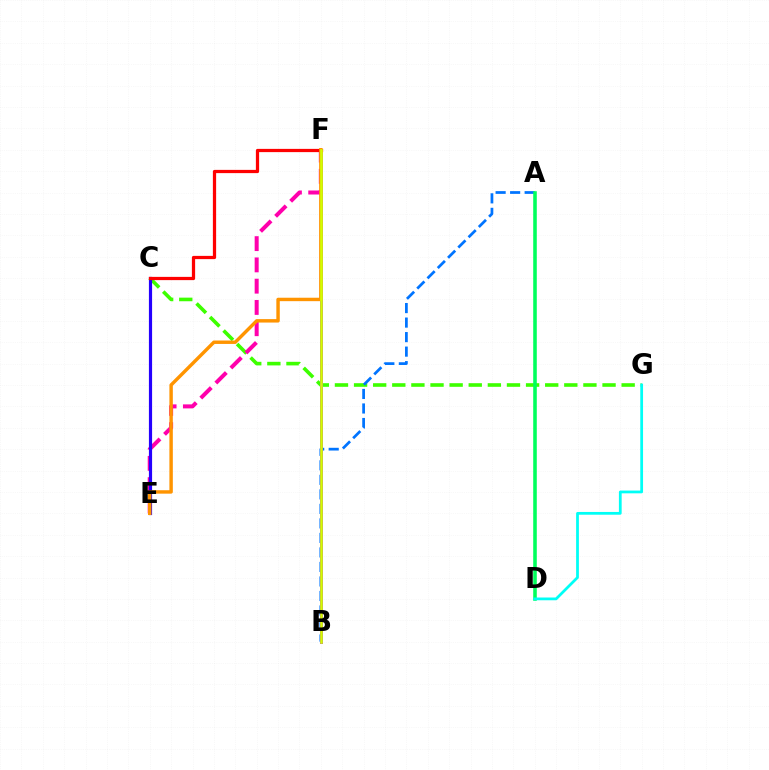{('C', 'G'): [{'color': '#3dff00', 'line_style': 'dashed', 'thickness': 2.6}], ('A', 'B'): [{'color': '#0074ff', 'line_style': 'dashed', 'thickness': 1.97}], ('A', 'D'): [{'color': '#00ff5c', 'line_style': 'solid', 'thickness': 2.57}], ('E', 'F'): [{'color': '#ff00ac', 'line_style': 'dashed', 'thickness': 2.89}, {'color': '#ff9400', 'line_style': 'solid', 'thickness': 2.47}], ('C', 'E'): [{'color': '#2500ff', 'line_style': 'solid', 'thickness': 2.29}], ('B', 'F'): [{'color': '#b900ff', 'line_style': 'solid', 'thickness': 2.16}, {'color': '#d1ff00', 'line_style': 'solid', 'thickness': 1.9}], ('C', 'F'): [{'color': '#ff0000', 'line_style': 'solid', 'thickness': 2.33}], ('D', 'G'): [{'color': '#00fff6', 'line_style': 'solid', 'thickness': 1.99}]}